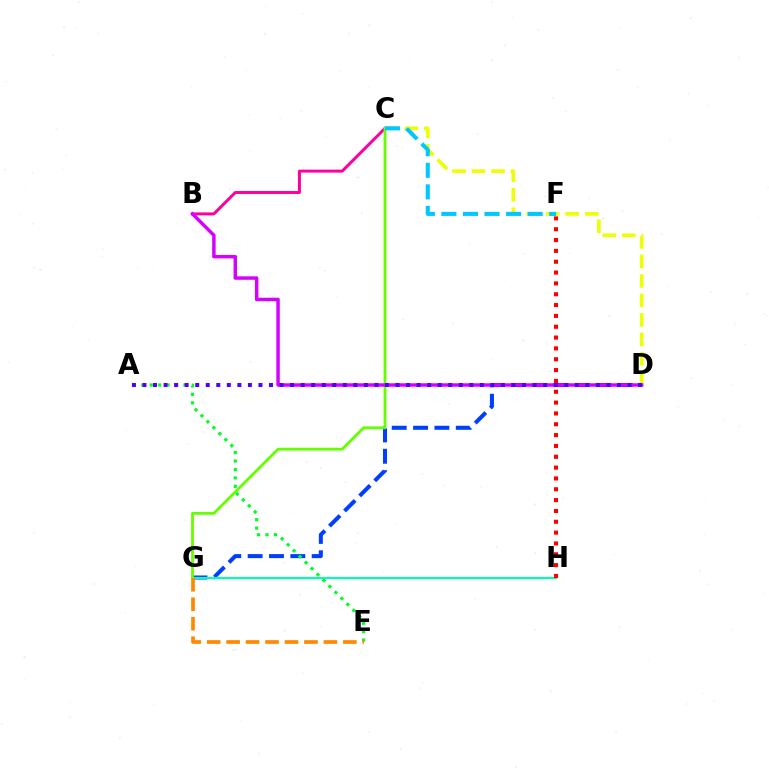{('D', 'G'): [{'color': '#003fff', 'line_style': 'dashed', 'thickness': 2.9}], ('G', 'H'): [{'color': '#00ffaf', 'line_style': 'solid', 'thickness': 1.55}], ('B', 'C'): [{'color': '#ff00a0', 'line_style': 'solid', 'thickness': 2.15}], ('A', 'E'): [{'color': '#00ff27', 'line_style': 'dotted', 'thickness': 2.29}], ('F', 'H'): [{'color': '#ff0000', 'line_style': 'dotted', 'thickness': 2.94}], ('C', 'D'): [{'color': '#eeff00', 'line_style': 'dashed', 'thickness': 2.65}], ('C', 'G'): [{'color': '#66ff00', 'line_style': 'solid', 'thickness': 2.03}], ('C', 'F'): [{'color': '#00c7ff', 'line_style': 'dashed', 'thickness': 2.93}], ('E', 'G'): [{'color': '#ff8800', 'line_style': 'dashed', 'thickness': 2.64}], ('B', 'D'): [{'color': '#d600ff', 'line_style': 'solid', 'thickness': 2.48}], ('A', 'D'): [{'color': '#4f00ff', 'line_style': 'dotted', 'thickness': 2.86}]}